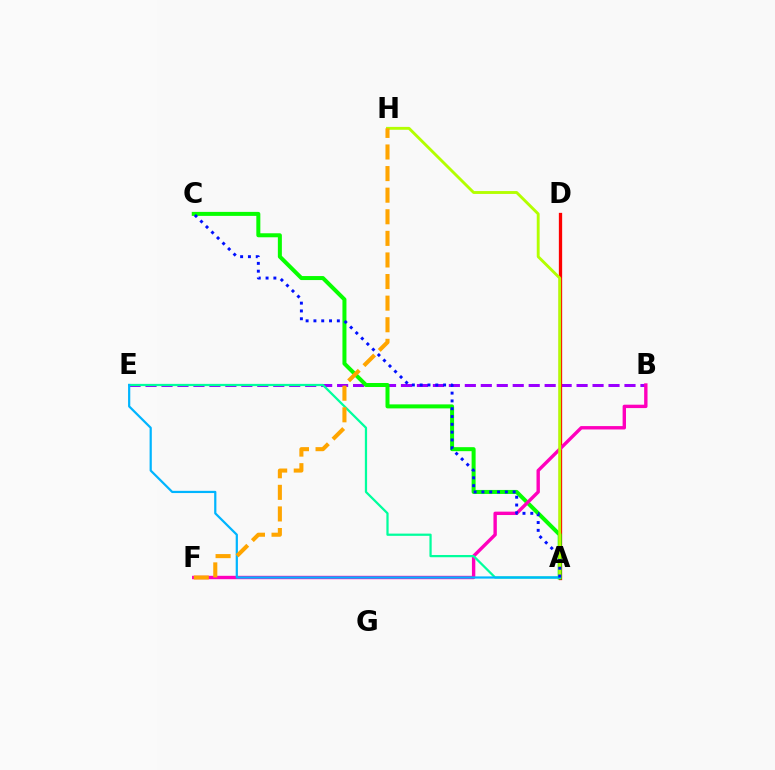{('B', 'E'): [{'color': '#9b00ff', 'line_style': 'dashed', 'thickness': 2.17}], ('A', 'D'): [{'color': '#ff0000', 'line_style': 'solid', 'thickness': 2.37}], ('A', 'C'): [{'color': '#08ff00', 'line_style': 'solid', 'thickness': 2.88}, {'color': '#0010ff', 'line_style': 'dotted', 'thickness': 2.12}], ('B', 'F'): [{'color': '#ff00bd', 'line_style': 'solid', 'thickness': 2.44}], ('A', 'H'): [{'color': '#b3ff00', 'line_style': 'solid', 'thickness': 2.07}], ('A', 'E'): [{'color': '#00ff9d', 'line_style': 'solid', 'thickness': 1.61}, {'color': '#00b5ff', 'line_style': 'solid', 'thickness': 1.6}], ('F', 'H'): [{'color': '#ffa500', 'line_style': 'dashed', 'thickness': 2.93}]}